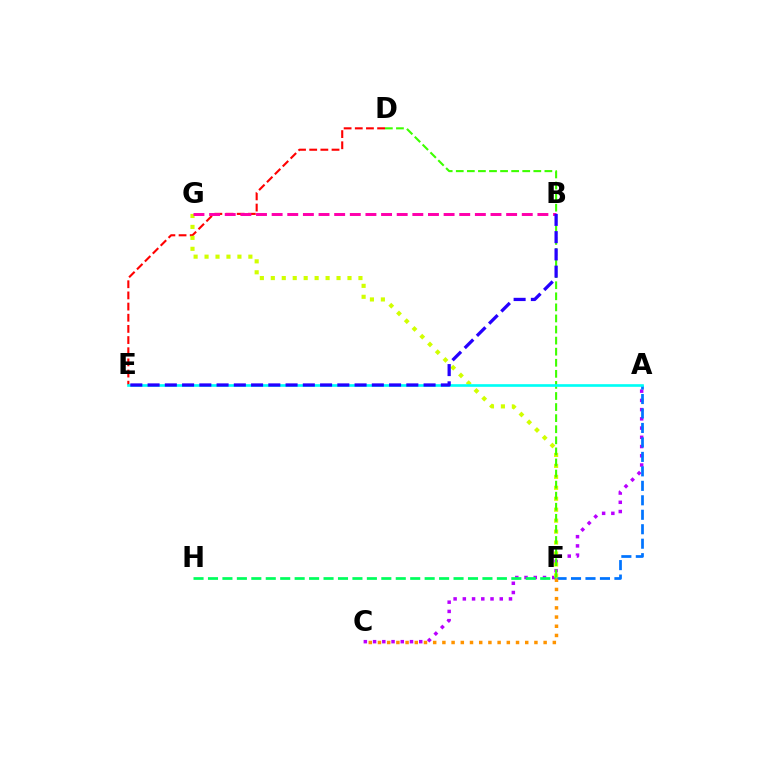{('A', 'C'): [{'color': '#b900ff', 'line_style': 'dotted', 'thickness': 2.51}], ('A', 'F'): [{'color': '#0074ff', 'line_style': 'dashed', 'thickness': 1.97}], ('D', 'E'): [{'color': '#ff0000', 'line_style': 'dashed', 'thickness': 1.52}], ('F', 'G'): [{'color': '#d1ff00', 'line_style': 'dotted', 'thickness': 2.98}], ('F', 'H'): [{'color': '#00ff5c', 'line_style': 'dashed', 'thickness': 1.96}], ('D', 'F'): [{'color': '#3dff00', 'line_style': 'dashed', 'thickness': 1.5}], ('C', 'F'): [{'color': '#ff9400', 'line_style': 'dotted', 'thickness': 2.5}], ('B', 'G'): [{'color': '#ff00ac', 'line_style': 'dashed', 'thickness': 2.12}], ('A', 'E'): [{'color': '#00fff6', 'line_style': 'solid', 'thickness': 1.91}], ('B', 'E'): [{'color': '#2500ff', 'line_style': 'dashed', 'thickness': 2.34}]}